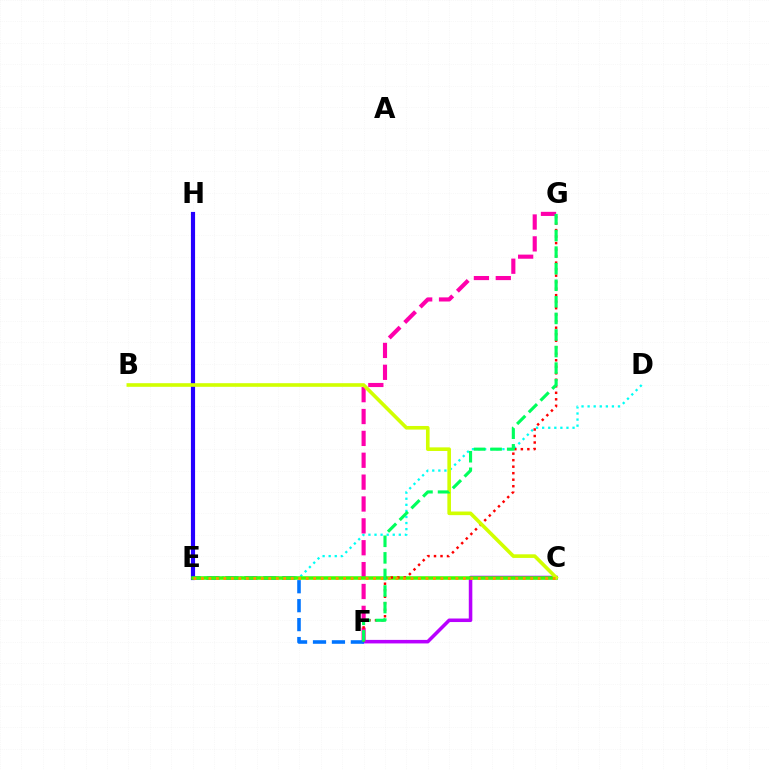{('D', 'E'): [{'color': '#00fff6', 'line_style': 'dotted', 'thickness': 1.65}], ('C', 'F'): [{'color': '#b900ff', 'line_style': 'solid', 'thickness': 2.55}], ('E', 'H'): [{'color': '#2500ff', 'line_style': 'solid', 'thickness': 2.98}], ('F', 'G'): [{'color': '#ff00ac', 'line_style': 'dashed', 'thickness': 2.97}, {'color': '#ff0000', 'line_style': 'dotted', 'thickness': 1.77}, {'color': '#00ff5c', 'line_style': 'dashed', 'thickness': 2.25}], ('E', 'F'): [{'color': '#0074ff', 'line_style': 'dashed', 'thickness': 2.57}], ('C', 'E'): [{'color': '#3dff00', 'line_style': 'solid', 'thickness': 2.55}, {'color': '#ff9400', 'line_style': 'dotted', 'thickness': 2.03}], ('B', 'C'): [{'color': '#d1ff00', 'line_style': 'solid', 'thickness': 2.6}]}